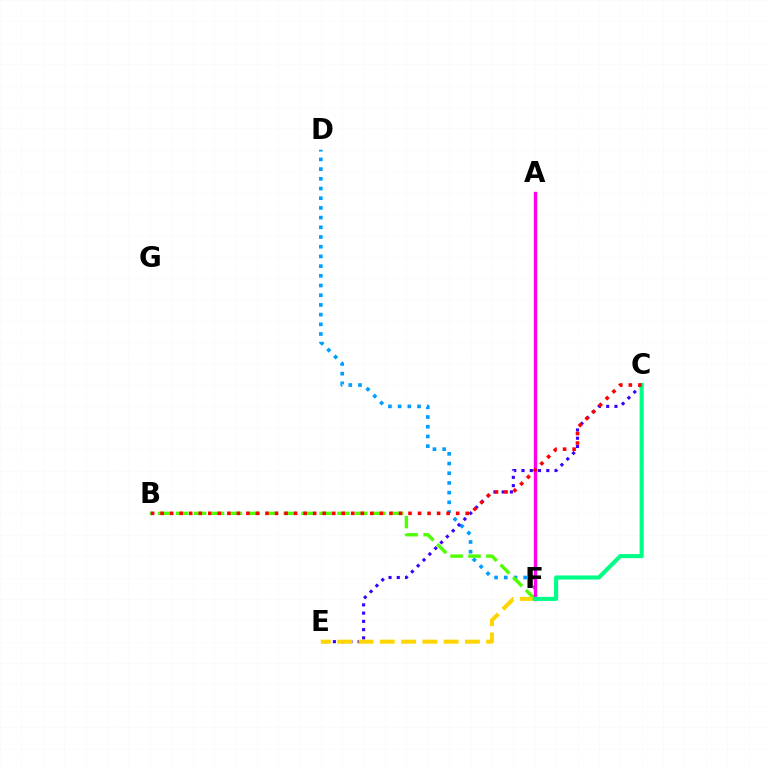{('D', 'F'): [{'color': '#009eff', 'line_style': 'dotted', 'thickness': 2.64}], ('B', 'F'): [{'color': '#4fff00', 'line_style': 'dashed', 'thickness': 2.43}], ('A', 'F'): [{'color': '#ff00ed', 'line_style': 'solid', 'thickness': 2.43}], ('C', 'E'): [{'color': '#3700ff', 'line_style': 'dotted', 'thickness': 2.24}], ('E', 'F'): [{'color': '#ffd500', 'line_style': 'dashed', 'thickness': 2.89}], ('C', 'F'): [{'color': '#00ff86', 'line_style': 'solid', 'thickness': 2.95}], ('B', 'C'): [{'color': '#ff0000', 'line_style': 'dotted', 'thickness': 2.59}]}